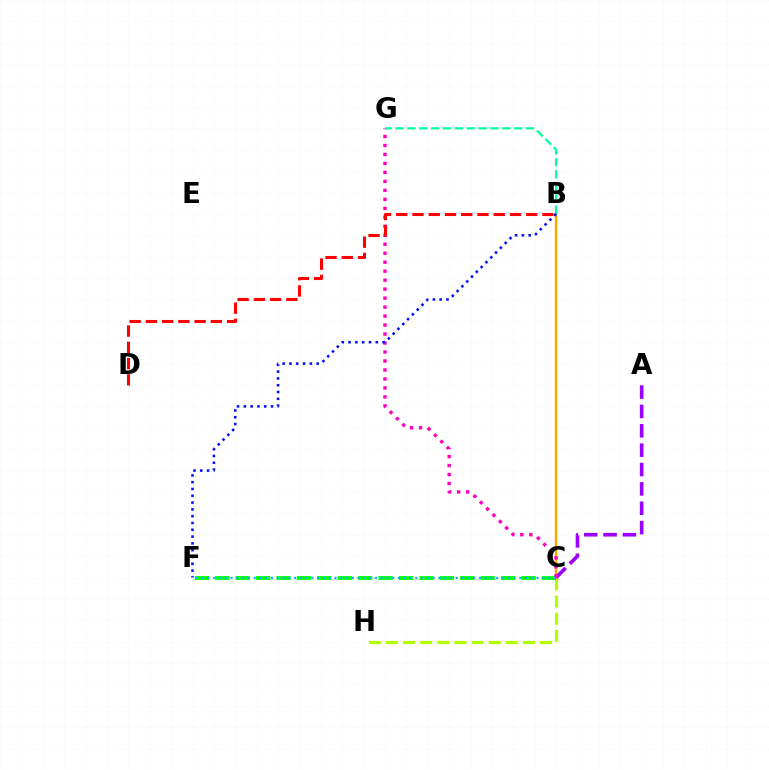{('B', 'C'): [{'color': '#ffa500', 'line_style': 'solid', 'thickness': 1.75}], ('C', 'H'): [{'color': '#b3ff00', 'line_style': 'dashed', 'thickness': 2.33}], ('A', 'C'): [{'color': '#9b00ff', 'line_style': 'dashed', 'thickness': 2.63}], ('C', 'F'): [{'color': '#08ff00', 'line_style': 'dashed', 'thickness': 2.77}, {'color': '#00b5ff', 'line_style': 'dotted', 'thickness': 1.57}], ('C', 'G'): [{'color': '#ff00bd', 'line_style': 'dotted', 'thickness': 2.44}], ('B', 'G'): [{'color': '#00ff9d', 'line_style': 'dashed', 'thickness': 1.61}], ('B', 'F'): [{'color': '#0010ff', 'line_style': 'dotted', 'thickness': 1.85}], ('B', 'D'): [{'color': '#ff0000', 'line_style': 'dashed', 'thickness': 2.21}]}